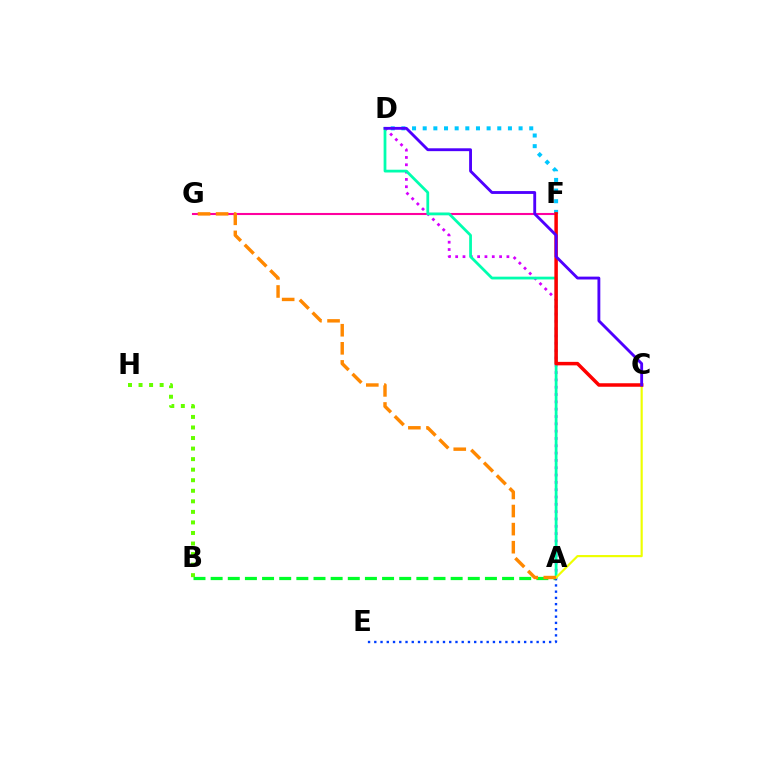{('A', 'B'): [{'color': '#00ff27', 'line_style': 'dashed', 'thickness': 2.33}], ('F', 'G'): [{'color': '#ff00a0', 'line_style': 'solid', 'thickness': 1.5}], ('A', 'D'): [{'color': '#d600ff', 'line_style': 'dotted', 'thickness': 1.99}, {'color': '#00ffaf', 'line_style': 'solid', 'thickness': 1.99}], ('A', 'E'): [{'color': '#003fff', 'line_style': 'dotted', 'thickness': 1.7}], ('B', 'H'): [{'color': '#66ff00', 'line_style': 'dotted', 'thickness': 2.87}], ('A', 'C'): [{'color': '#eeff00', 'line_style': 'solid', 'thickness': 1.57}], ('D', 'F'): [{'color': '#00c7ff', 'line_style': 'dotted', 'thickness': 2.89}], ('C', 'F'): [{'color': '#ff0000', 'line_style': 'solid', 'thickness': 2.52}], ('C', 'D'): [{'color': '#4f00ff', 'line_style': 'solid', 'thickness': 2.06}], ('A', 'G'): [{'color': '#ff8800', 'line_style': 'dashed', 'thickness': 2.46}]}